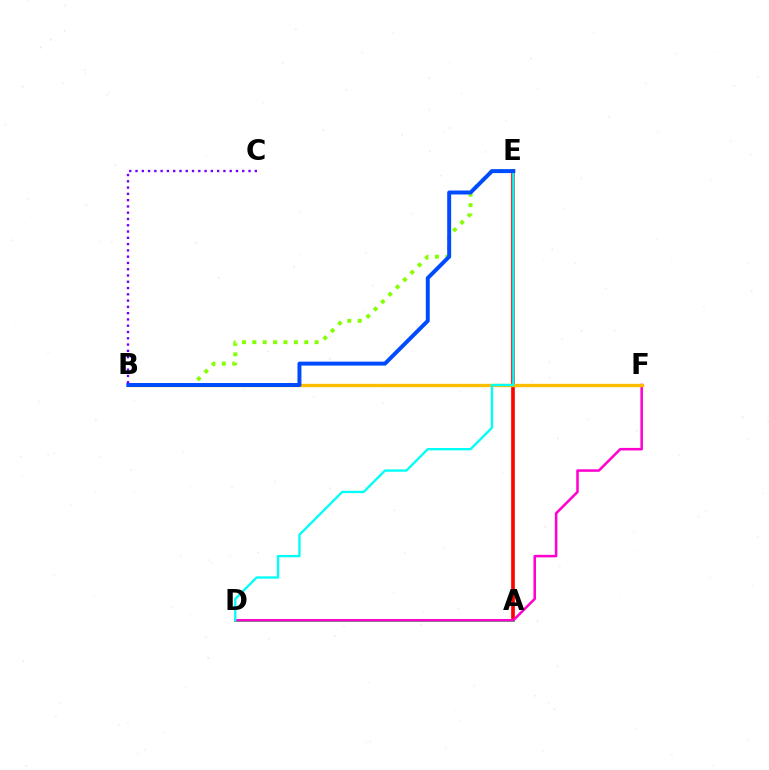{('A', 'E'): [{'color': '#ff0000', 'line_style': 'solid', 'thickness': 2.64}], ('A', 'D'): [{'color': '#00ff39', 'line_style': 'solid', 'thickness': 2.03}], ('D', 'F'): [{'color': '#ff00cf', 'line_style': 'solid', 'thickness': 1.82}], ('B', 'F'): [{'color': '#ffbd00', 'line_style': 'solid', 'thickness': 2.42}], ('B', 'E'): [{'color': '#84ff00', 'line_style': 'dotted', 'thickness': 2.82}, {'color': '#004bff', 'line_style': 'solid', 'thickness': 2.85}], ('D', 'E'): [{'color': '#00fff6', 'line_style': 'solid', 'thickness': 1.69}], ('B', 'C'): [{'color': '#7200ff', 'line_style': 'dotted', 'thickness': 1.71}]}